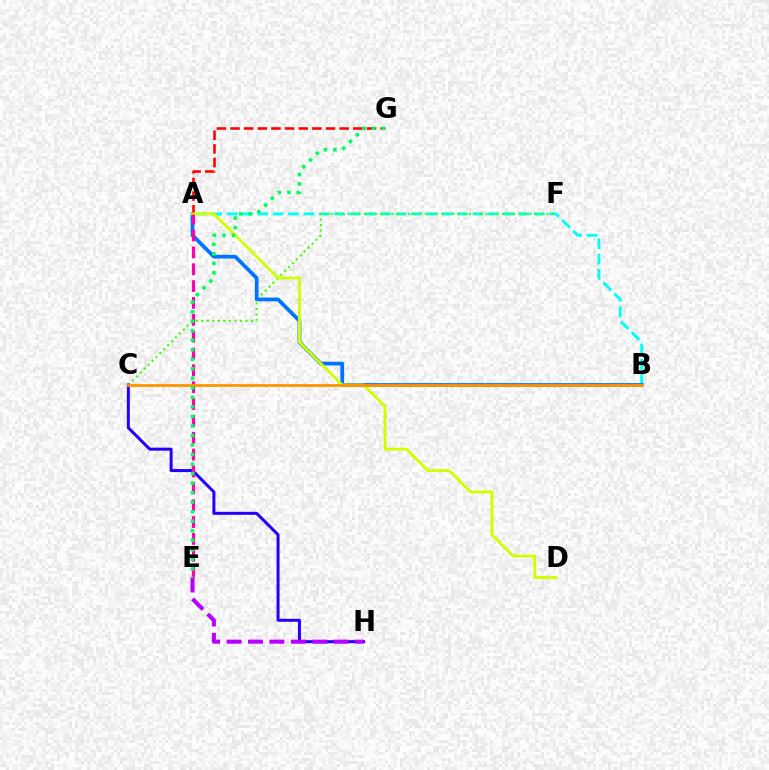{('A', 'B'): [{'color': '#00fff6', 'line_style': 'dashed', 'thickness': 2.09}, {'color': '#0074ff', 'line_style': 'solid', 'thickness': 2.69}], ('C', 'F'): [{'color': '#3dff00', 'line_style': 'dotted', 'thickness': 1.5}], ('C', 'H'): [{'color': '#2500ff', 'line_style': 'solid', 'thickness': 2.16}], ('E', 'H'): [{'color': '#b900ff', 'line_style': 'dashed', 'thickness': 2.91}], ('A', 'G'): [{'color': '#ff0000', 'line_style': 'dashed', 'thickness': 1.85}], ('A', 'D'): [{'color': '#d1ff00', 'line_style': 'solid', 'thickness': 2.06}], ('A', 'E'): [{'color': '#ff00ac', 'line_style': 'dashed', 'thickness': 2.29}], ('B', 'C'): [{'color': '#ff9400', 'line_style': 'solid', 'thickness': 2.02}], ('E', 'G'): [{'color': '#00ff5c', 'line_style': 'dotted', 'thickness': 2.59}]}